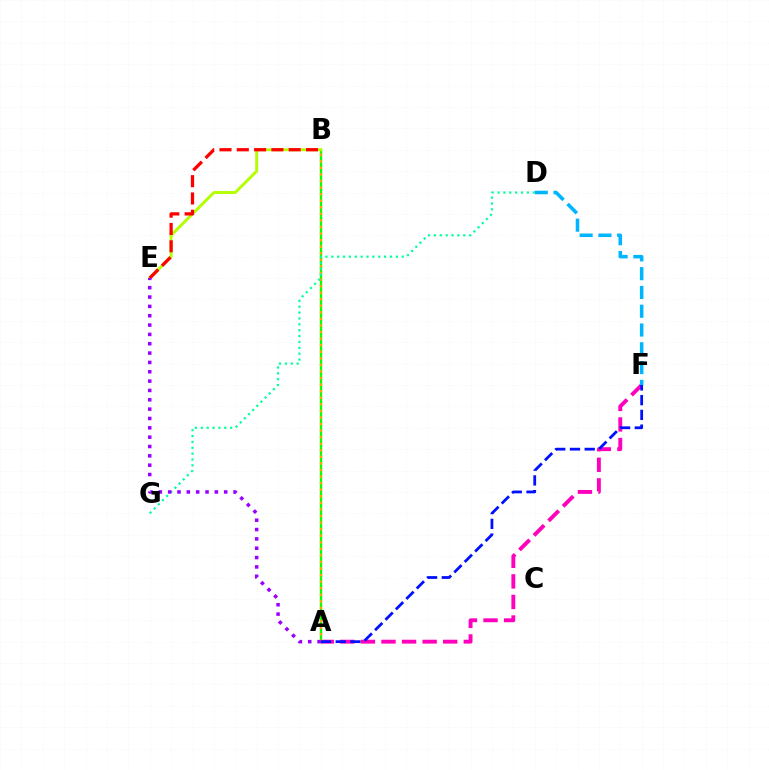{('A', 'F'): [{'color': '#ff00bd', 'line_style': 'dashed', 'thickness': 2.79}, {'color': '#0010ff', 'line_style': 'dashed', 'thickness': 2.0}], ('A', 'B'): [{'color': '#08ff00', 'line_style': 'solid', 'thickness': 1.66}, {'color': '#ffa500', 'line_style': 'dotted', 'thickness': 1.78}], ('B', 'E'): [{'color': '#b3ff00', 'line_style': 'solid', 'thickness': 2.1}, {'color': '#ff0000', 'line_style': 'dashed', 'thickness': 2.35}], ('D', 'G'): [{'color': '#00ff9d', 'line_style': 'dotted', 'thickness': 1.59}], ('A', 'E'): [{'color': '#9b00ff', 'line_style': 'dotted', 'thickness': 2.54}], ('D', 'F'): [{'color': '#00b5ff', 'line_style': 'dashed', 'thickness': 2.55}]}